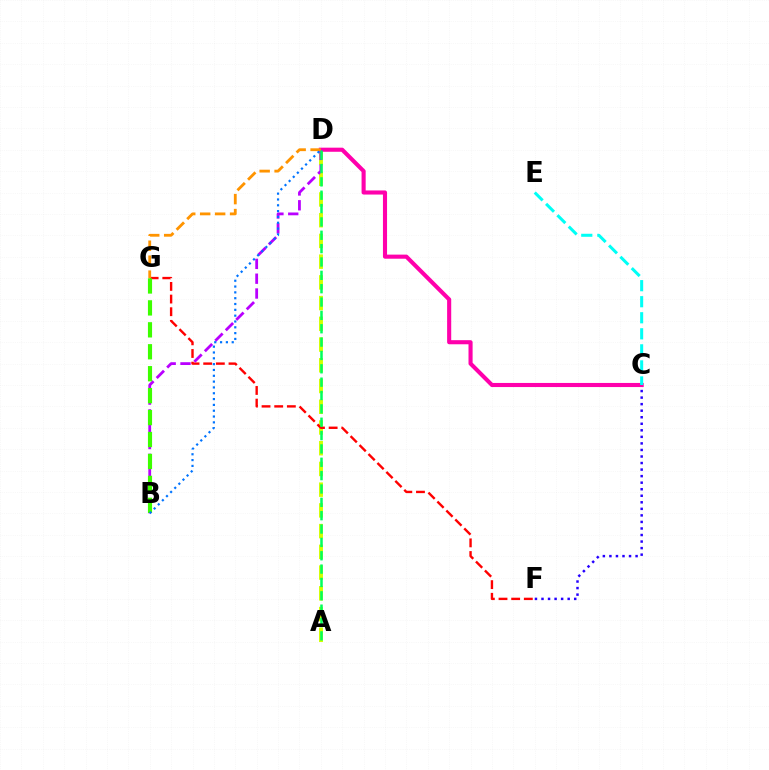{('A', 'D'): [{'color': '#d1ff00', 'line_style': 'dashed', 'thickness': 2.82}, {'color': '#00ff5c', 'line_style': 'dashed', 'thickness': 1.81}], ('C', 'F'): [{'color': '#2500ff', 'line_style': 'dotted', 'thickness': 1.78}], ('C', 'D'): [{'color': '#ff00ac', 'line_style': 'solid', 'thickness': 2.95}], ('F', 'G'): [{'color': '#ff0000', 'line_style': 'dashed', 'thickness': 1.72}], ('B', 'D'): [{'color': '#b900ff', 'line_style': 'dashed', 'thickness': 2.01}, {'color': '#0074ff', 'line_style': 'dotted', 'thickness': 1.58}], ('C', 'E'): [{'color': '#00fff6', 'line_style': 'dashed', 'thickness': 2.18}], ('B', 'G'): [{'color': '#3dff00', 'line_style': 'dashed', 'thickness': 2.98}], ('D', 'G'): [{'color': '#ff9400', 'line_style': 'dashed', 'thickness': 2.03}]}